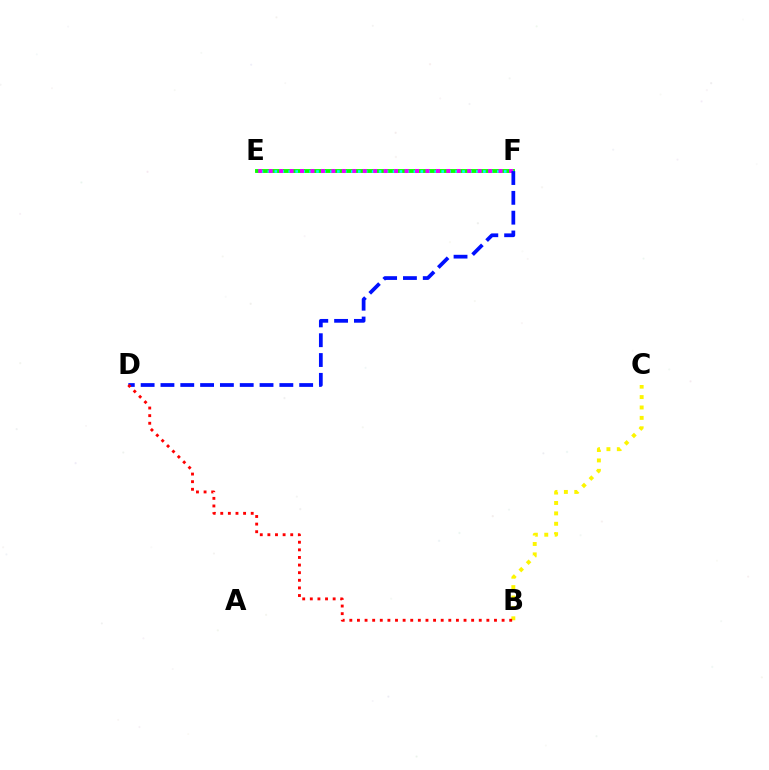{('E', 'F'): [{'color': '#08ff00', 'line_style': 'solid', 'thickness': 2.78}, {'color': '#00fff6', 'line_style': 'dotted', 'thickness': 1.89}, {'color': '#ee00ff', 'line_style': 'dotted', 'thickness': 2.84}], ('B', 'C'): [{'color': '#fcf500', 'line_style': 'dotted', 'thickness': 2.83}], ('D', 'F'): [{'color': '#0010ff', 'line_style': 'dashed', 'thickness': 2.69}], ('B', 'D'): [{'color': '#ff0000', 'line_style': 'dotted', 'thickness': 2.07}]}